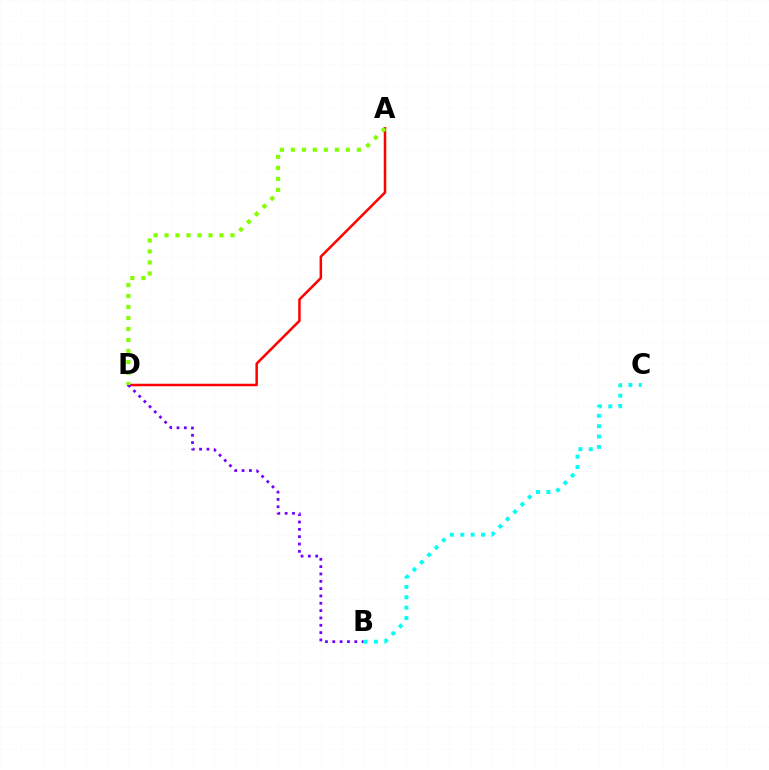{('A', 'D'): [{'color': '#ff0000', 'line_style': 'solid', 'thickness': 1.81}, {'color': '#84ff00', 'line_style': 'dotted', 'thickness': 2.99}], ('B', 'D'): [{'color': '#7200ff', 'line_style': 'dotted', 'thickness': 1.99}], ('B', 'C'): [{'color': '#00fff6', 'line_style': 'dotted', 'thickness': 2.82}]}